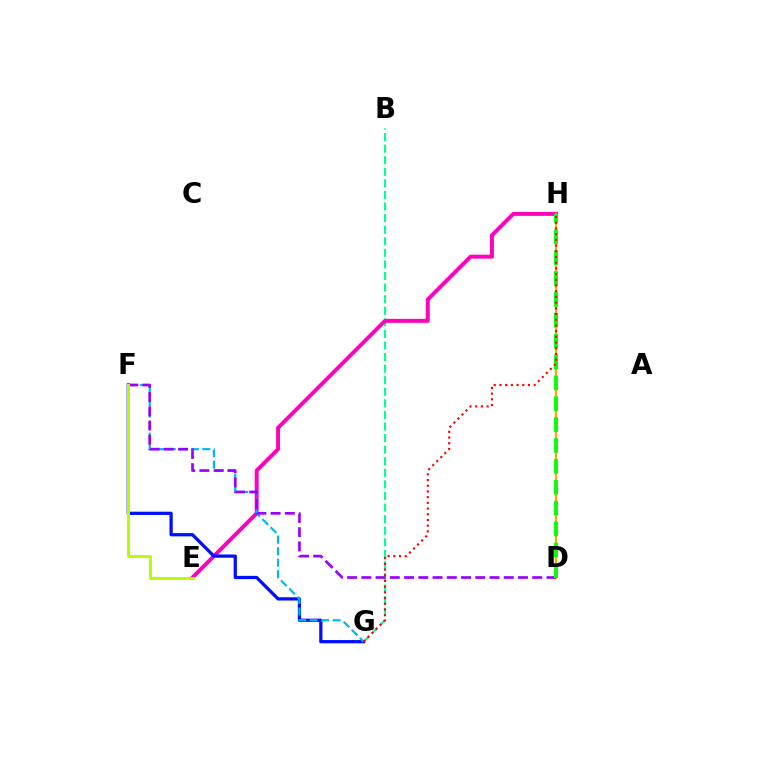{('B', 'G'): [{'color': '#00ff9d', 'line_style': 'dashed', 'thickness': 1.57}], ('E', 'H'): [{'color': '#ff00bd', 'line_style': 'solid', 'thickness': 2.84}], ('F', 'G'): [{'color': '#0010ff', 'line_style': 'solid', 'thickness': 2.35}, {'color': '#00b5ff', 'line_style': 'dashed', 'thickness': 1.56}], ('D', 'H'): [{'color': '#ffa500', 'line_style': 'solid', 'thickness': 1.54}, {'color': '#08ff00', 'line_style': 'dashed', 'thickness': 2.84}], ('D', 'F'): [{'color': '#9b00ff', 'line_style': 'dashed', 'thickness': 1.93}], ('E', 'F'): [{'color': '#b3ff00', 'line_style': 'solid', 'thickness': 2.13}], ('G', 'H'): [{'color': '#ff0000', 'line_style': 'dotted', 'thickness': 1.55}]}